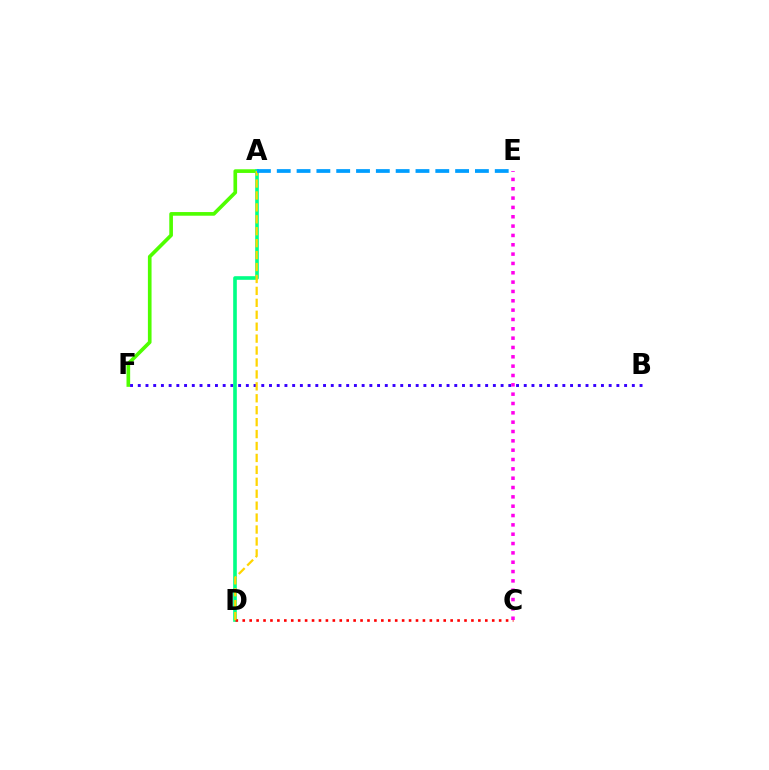{('A', 'F'): [{'color': '#4fff00', 'line_style': 'solid', 'thickness': 2.63}], ('B', 'F'): [{'color': '#3700ff', 'line_style': 'dotted', 'thickness': 2.1}], ('A', 'D'): [{'color': '#00ff86', 'line_style': 'solid', 'thickness': 2.62}, {'color': '#ffd500', 'line_style': 'dashed', 'thickness': 1.62}], ('C', 'D'): [{'color': '#ff0000', 'line_style': 'dotted', 'thickness': 1.88}], ('C', 'E'): [{'color': '#ff00ed', 'line_style': 'dotted', 'thickness': 2.54}], ('A', 'E'): [{'color': '#009eff', 'line_style': 'dashed', 'thickness': 2.69}]}